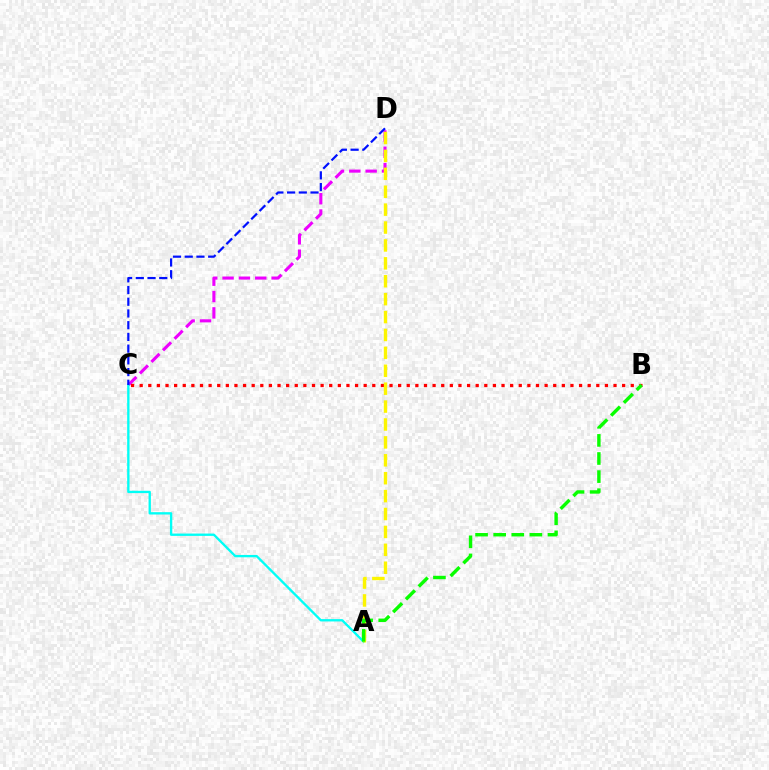{('C', 'D'): [{'color': '#ee00ff', 'line_style': 'dashed', 'thickness': 2.22}, {'color': '#0010ff', 'line_style': 'dashed', 'thickness': 1.59}], ('A', 'C'): [{'color': '#00fff6', 'line_style': 'solid', 'thickness': 1.68}], ('B', 'C'): [{'color': '#ff0000', 'line_style': 'dotted', 'thickness': 2.34}], ('A', 'D'): [{'color': '#fcf500', 'line_style': 'dashed', 'thickness': 2.43}], ('A', 'B'): [{'color': '#08ff00', 'line_style': 'dashed', 'thickness': 2.46}]}